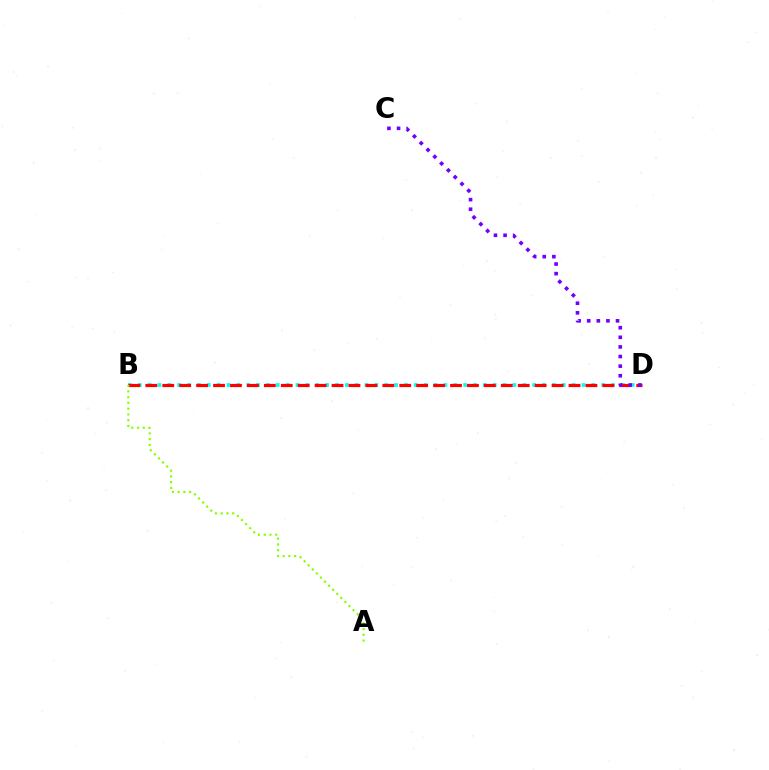{('B', 'D'): [{'color': '#00fff6', 'line_style': 'dotted', 'thickness': 2.68}, {'color': '#ff0000', 'line_style': 'dashed', 'thickness': 2.3}], ('A', 'B'): [{'color': '#84ff00', 'line_style': 'dotted', 'thickness': 1.57}], ('C', 'D'): [{'color': '#7200ff', 'line_style': 'dotted', 'thickness': 2.61}]}